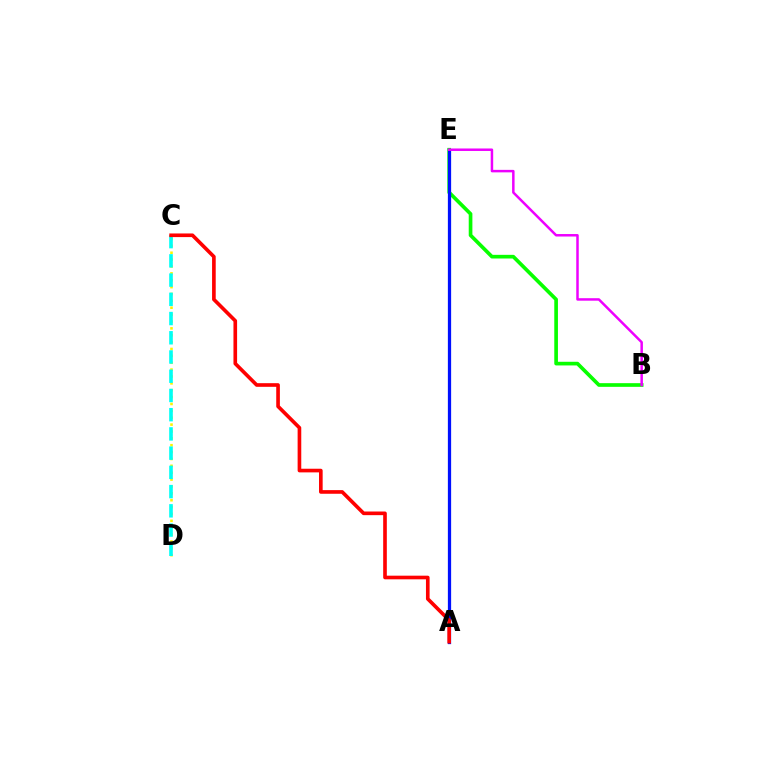{('C', 'D'): [{'color': '#fcf500', 'line_style': 'dotted', 'thickness': 1.87}, {'color': '#00fff6', 'line_style': 'dashed', 'thickness': 2.61}], ('B', 'E'): [{'color': '#08ff00', 'line_style': 'solid', 'thickness': 2.64}, {'color': '#ee00ff', 'line_style': 'solid', 'thickness': 1.79}], ('A', 'E'): [{'color': '#0010ff', 'line_style': 'solid', 'thickness': 2.35}], ('A', 'C'): [{'color': '#ff0000', 'line_style': 'solid', 'thickness': 2.62}]}